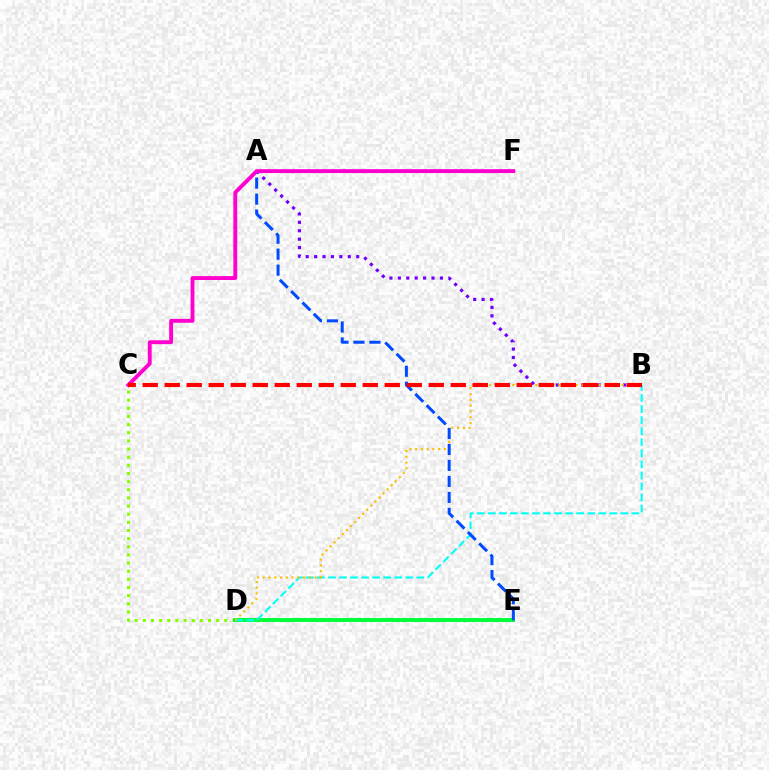{('C', 'D'): [{'color': '#84ff00', 'line_style': 'dotted', 'thickness': 2.21}], ('D', 'E'): [{'color': '#00ff39', 'line_style': 'solid', 'thickness': 2.84}], ('B', 'D'): [{'color': '#00fff6', 'line_style': 'dashed', 'thickness': 1.5}, {'color': '#ffbd00', 'line_style': 'dotted', 'thickness': 1.57}], ('A', 'B'): [{'color': '#7200ff', 'line_style': 'dotted', 'thickness': 2.29}], ('A', 'E'): [{'color': '#004bff', 'line_style': 'dashed', 'thickness': 2.17}], ('C', 'F'): [{'color': '#ff00cf', 'line_style': 'solid', 'thickness': 2.8}], ('B', 'C'): [{'color': '#ff0000', 'line_style': 'dashed', 'thickness': 2.99}]}